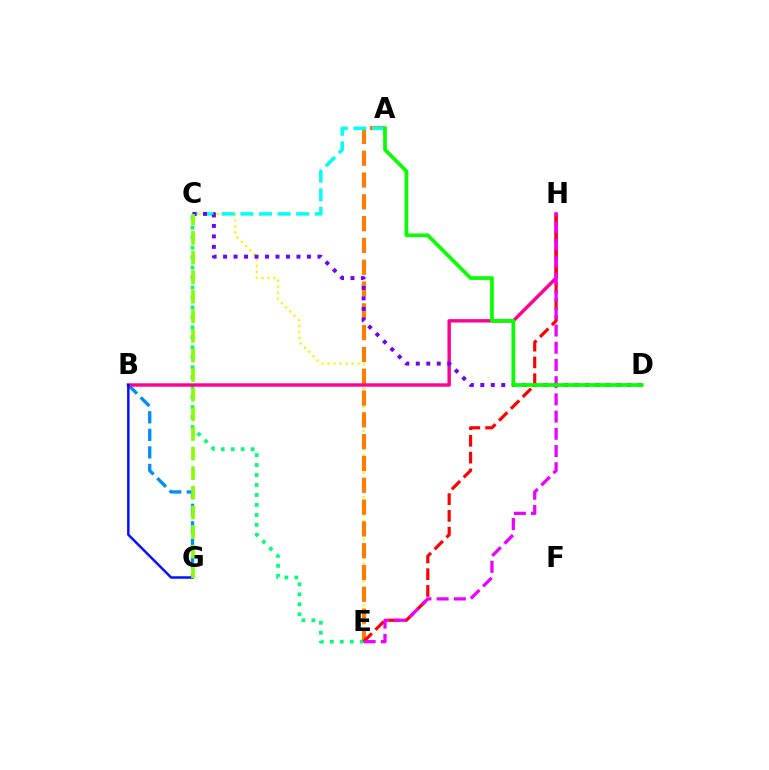{('C', 'E'): [{'color': '#fcf500', 'line_style': 'dotted', 'thickness': 1.64}, {'color': '#00ff74', 'line_style': 'dotted', 'thickness': 2.71}], ('A', 'E'): [{'color': '#ff7c00', 'line_style': 'dashed', 'thickness': 2.96}], ('B', 'G'): [{'color': '#008cff', 'line_style': 'dashed', 'thickness': 2.38}, {'color': '#0010ff', 'line_style': 'solid', 'thickness': 1.77}], ('A', 'C'): [{'color': '#00fff6', 'line_style': 'dashed', 'thickness': 2.53}], ('B', 'H'): [{'color': '#ff0094', 'line_style': 'solid', 'thickness': 2.46}], ('C', 'D'): [{'color': '#7200ff', 'line_style': 'dotted', 'thickness': 2.85}], ('E', 'H'): [{'color': '#ff0000', 'line_style': 'dashed', 'thickness': 2.28}, {'color': '#ee00ff', 'line_style': 'dashed', 'thickness': 2.34}], ('A', 'D'): [{'color': '#08ff00', 'line_style': 'solid', 'thickness': 2.66}], ('C', 'G'): [{'color': '#84ff00', 'line_style': 'dashed', 'thickness': 2.66}]}